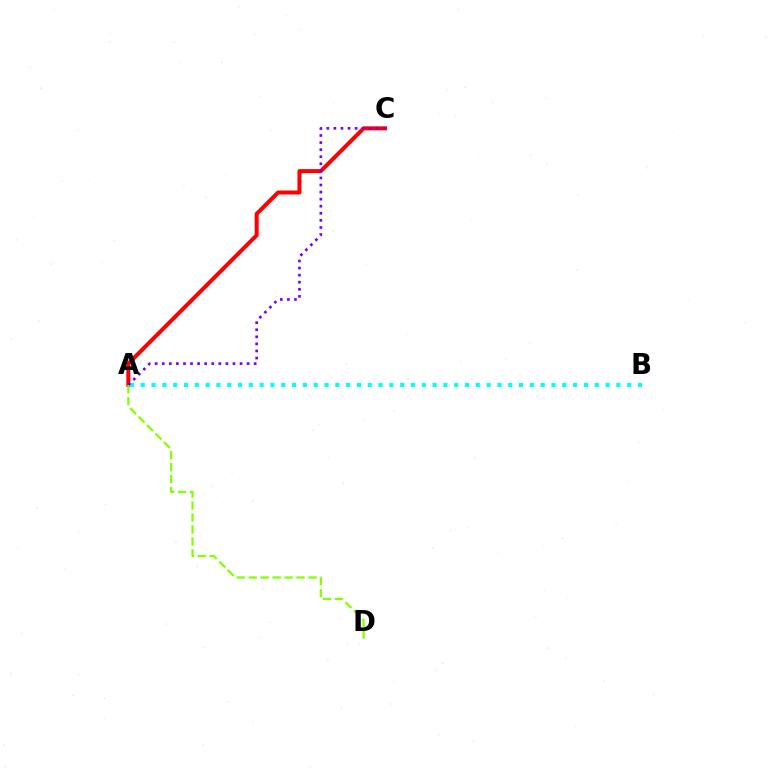{('A', 'C'): [{'color': '#ff0000', 'line_style': 'solid', 'thickness': 2.89}, {'color': '#7200ff', 'line_style': 'dotted', 'thickness': 1.92}], ('A', 'B'): [{'color': '#00fff6', 'line_style': 'dotted', 'thickness': 2.94}], ('A', 'D'): [{'color': '#84ff00', 'line_style': 'dashed', 'thickness': 1.63}]}